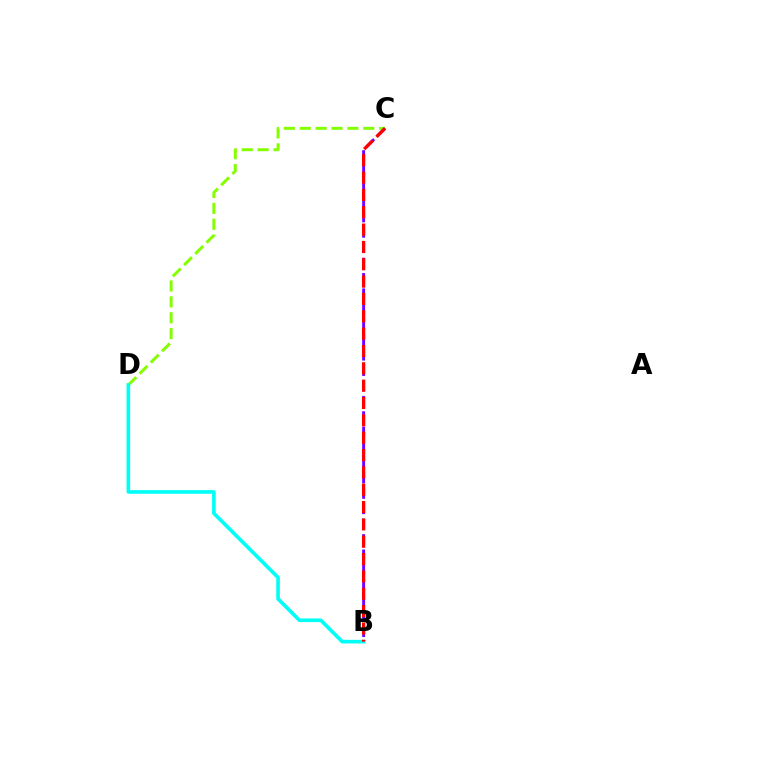{('C', 'D'): [{'color': '#84ff00', 'line_style': 'dashed', 'thickness': 2.16}], ('B', 'D'): [{'color': '#00fff6', 'line_style': 'solid', 'thickness': 2.61}], ('B', 'C'): [{'color': '#7200ff', 'line_style': 'dashed', 'thickness': 2.09}, {'color': '#ff0000', 'line_style': 'dashed', 'thickness': 2.36}]}